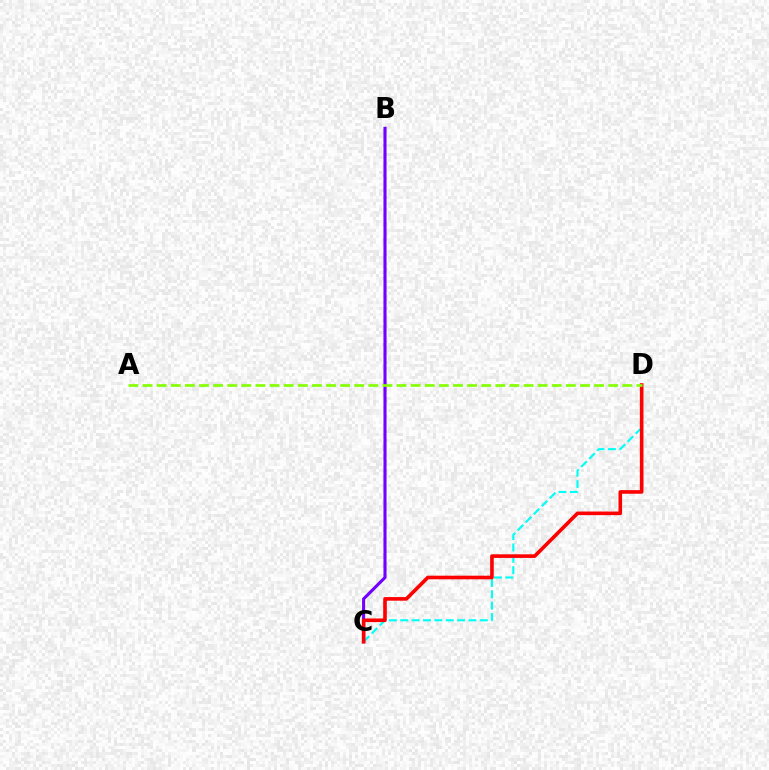{('C', 'D'): [{'color': '#00fff6', 'line_style': 'dashed', 'thickness': 1.55}, {'color': '#ff0000', 'line_style': 'solid', 'thickness': 2.6}], ('B', 'C'): [{'color': '#7200ff', 'line_style': 'solid', 'thickness': 2.23}], ('A', 'D'): [{'color': '#84ff00', 'line_style': 'dashed', 'thickness': 1.92}]}